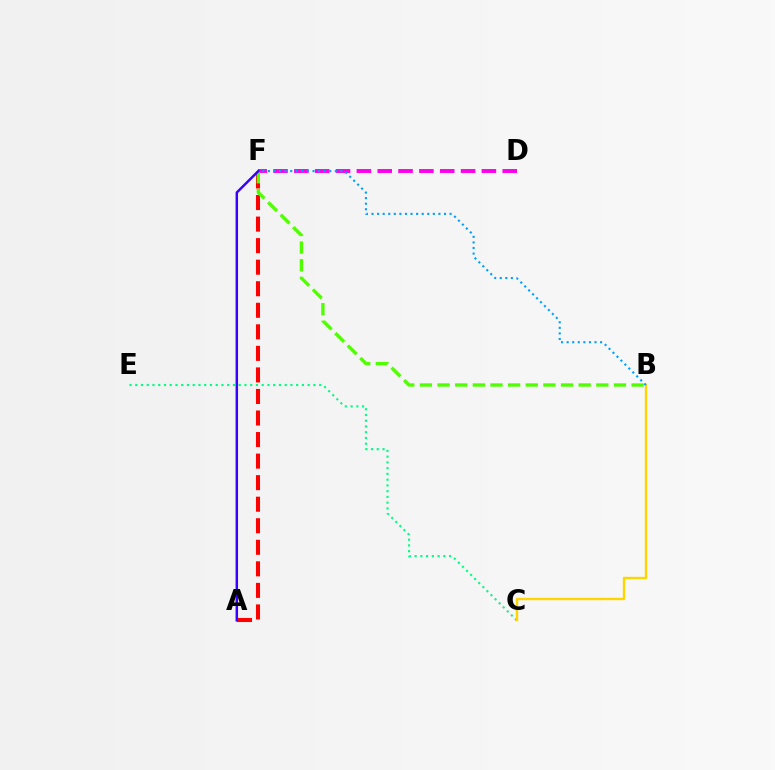{('C', 'E'): [{'color': '#00ff86', 'line_style': 'dotted', 'thickness': 1.56}], ('D', 'F'): [{'color': '#ff00ed', 'line_style': 'dashed', 'thickness': 2.83}], ('A', 'F'): [{'color': '#ff0000', 'line_style': 'dashed', 'thickness': 2.93}, {'color': '#3700ff', 'line_style': 'solid', 'thickness': 1.79}], ('B', 'C'): [{'color': '#ffd500', 'line_style': 'solid', 'thickness': 1.72}], ('B', 'F'): [{'color': '#009eff', 'line_style': 'dotted', 'thickness': 1.51}, {'color': '#4fff00', 'line_style': 'dashed', 'thickness': 2.4}]}